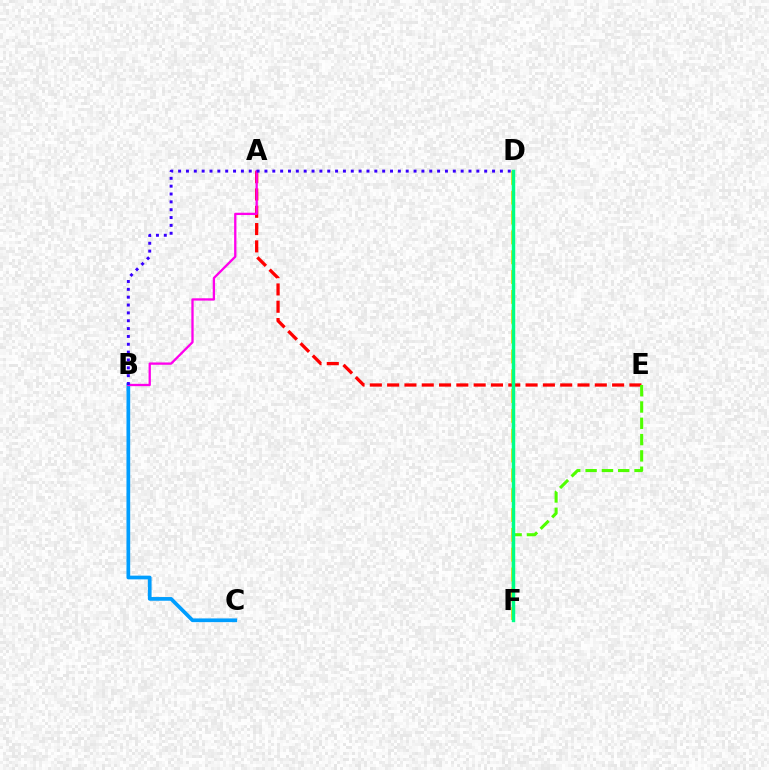{('A', 'E'): [{'color': '#ff0000', 'line_style': 'dashed', 'thickness': 2.35}], ('E', 'F'): [{'color': '#4fff00', 'line_style': 'dashed', 'thickness': 2.21}], ('B', 'C'): [{'color': '#009eff', 'line_style': 'solid', 'thickness': 2.67}], ('D', 'F'): [{'color': '#ffd500', 'line_style': 'dashed', 'thickness': 2.69}, {'color': '#00ff86', 'line_style': 'solid', 'thickness': 2.49}], ('A', 'B'): [{'color': '#ff00ed', 'line_style': 'solid', 'thickness': 1.66}], ('B', 'D'): [{'color': '#3700ff', 'line_style': 'dotted', 'thickness': 2.13}]}